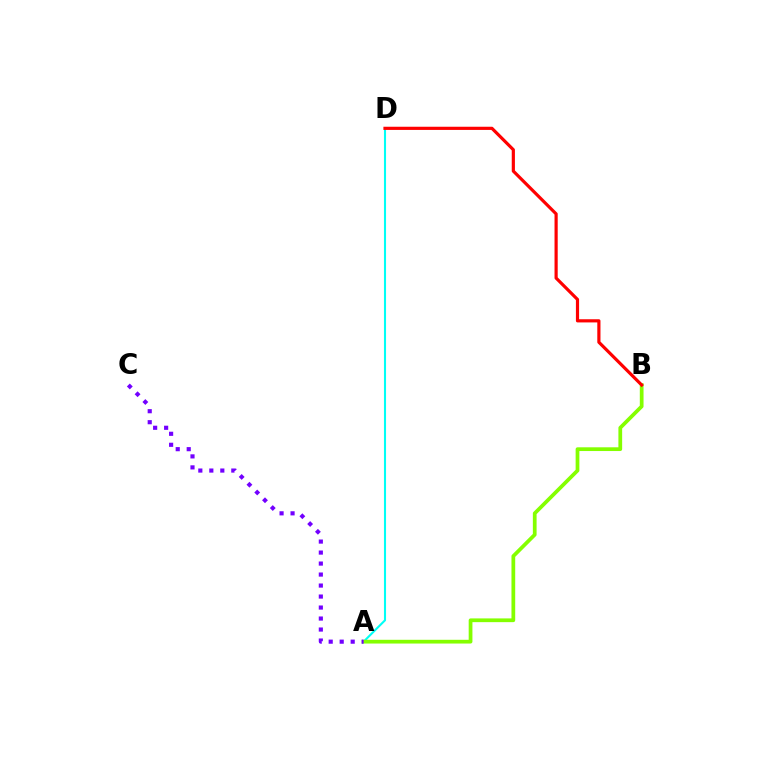{('A', 'D'): [{'color': '#00fff6', 'line_style': 'solid', 'thickness': 1.51}], ('A', 'B'): [{'color': '#84ff00', 'line_style': 'solid', 'thickness': 2.69}], ('A', 'C'): [{'color': '#7200ff', 'line_style': 'dotted', 'thickness': 2.99}], ('B', 'D'): [{'color': '#ff0000', 'line_style': 'solid', 'thickness': 2.29}]}